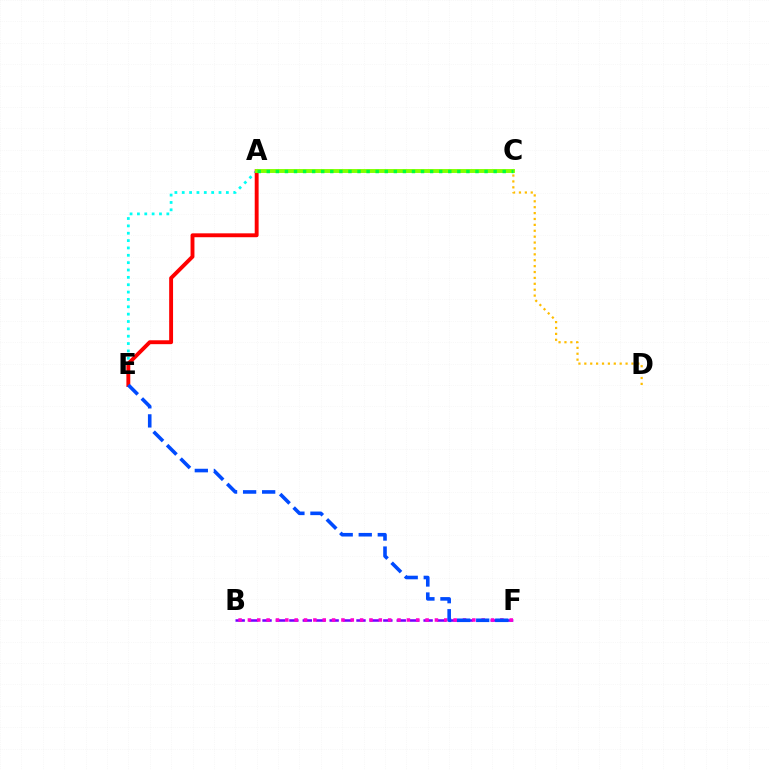{('C', 'D'): [{'color': '#ffbd00', 'line_style': 'dotted', 'thickness': 1.6}], ('B', 'F'): [{'color': '#7200ff', 'line_style': 'dashed', 'thickness': 1.82}, {'color': '#ff00cf', 'line_style': 'dotted', 'thickness': 2.54}], ('A', 'E'): [{'color': '#00fff6', 'line_style': 'dotted', 'thickness': 2.0}, {'color': '#ff0000', 'line_style': 'solid', 'thickness': 2.8}], ('A', 'C'): [{'color': '#84ff00', 'line_style': 'solid', 'thickness': 2.81}, {'color': '#00ff39', 'line_style': 'dotted', 'thickness': 2.47}], ('E', 'F'): [{'color': '#004bff', 'line_style': 'dashed', 'thickness': 2.59}]}